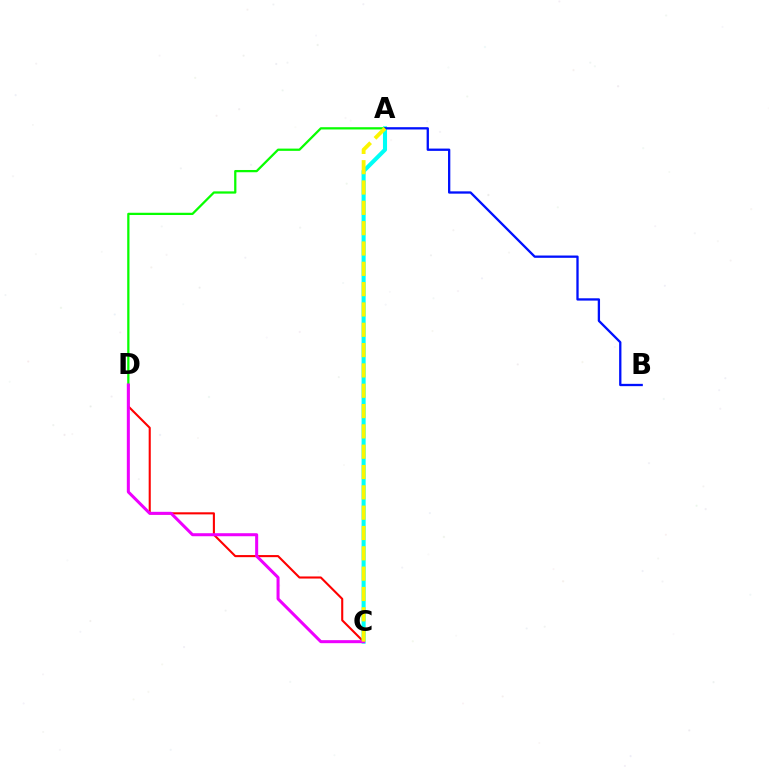{('C', 'D'): [{'color': '#ff0000', 'line_style': 'solid', 'thickness': 1.51}, {'color': '#ee00ff', 'line_style': 'solid', 'thickness': 2.18}], ('A', 'C'): [{'color': '#00fff6', 'line_style': 'solid', 'thickness': 2.93}, {'color': '#fcf500', 'line_style': 'dashed', 'thickness': 2.76}], ('A', 'D'): [{'color': '#08ff00', 'line_style': 'solid', 'thickness': 1.63}], ('A', 'B'): [{'color': '#0010ff', 'line_style': 'solid', 'thickness': 1.66}]}